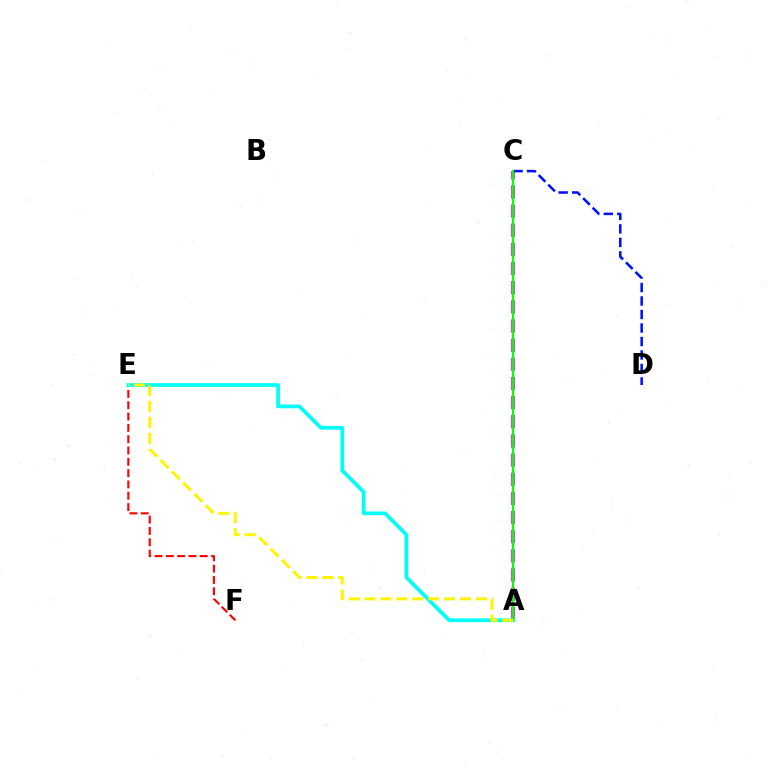{('A', 'C'): [{'color': '#ee00ff', 'line_style': 'dashed', 'thickness': 2.6}, {'color': '#08ff00', 'line_style': 'solid', 'thickness': 1.55}], ('E', 'F'): [{'color': '#ff0000', 'line_style': 'dashed', 'thickness': 1.54}], ('C', 'D'): [{'color': '#0010ff', 'line_style': 'dashed', 'thickness': 1.83}], ('A', 'E'): [{'color': '#00fff6', 'line_style': 'solid', 'thickness': 2.67}, {'color': '#fcf500', 'line_style': 'dashed', 'thickness': 2.16}]}